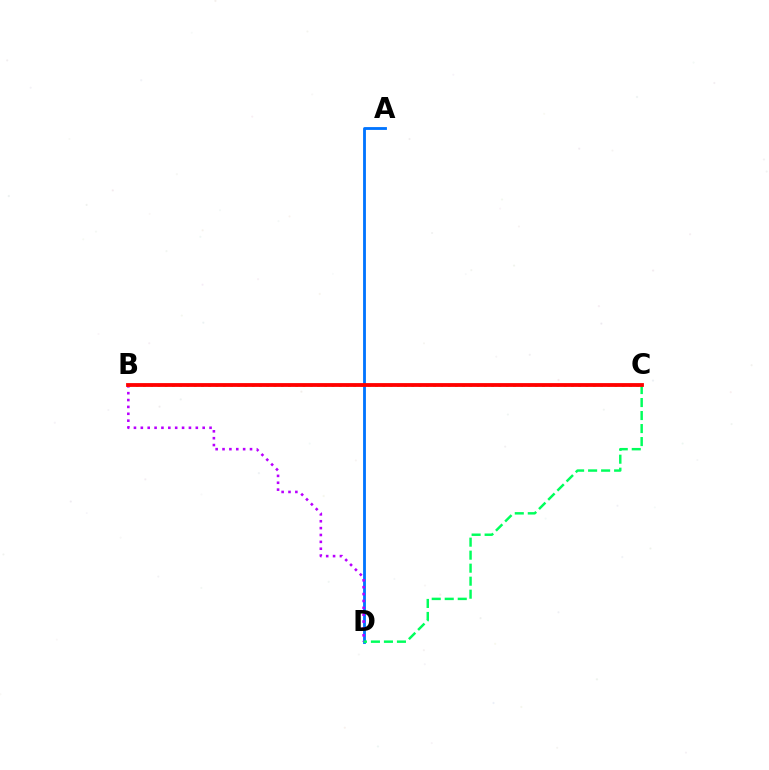{('A', 'D'): [{'color': '#0074ff', 'line_style': 'solid', 'thickness': 2.04}], ('B', 'D'): [{'color': '#b900ff', 'line_style': 'dotted', 'thickness': 1.87}], ('B', 'C'): [{'color': '#d1ff00', 'line_style': 'dotted', 'thickness': 1.97}, {'color': '#ff0000', 'line_style': 'solid', 'thickness': 2.74}], ('C', 'D'): [{'color': '#00ff5c', 'line_style': 'dashed', 'thickness': 1.77}]}